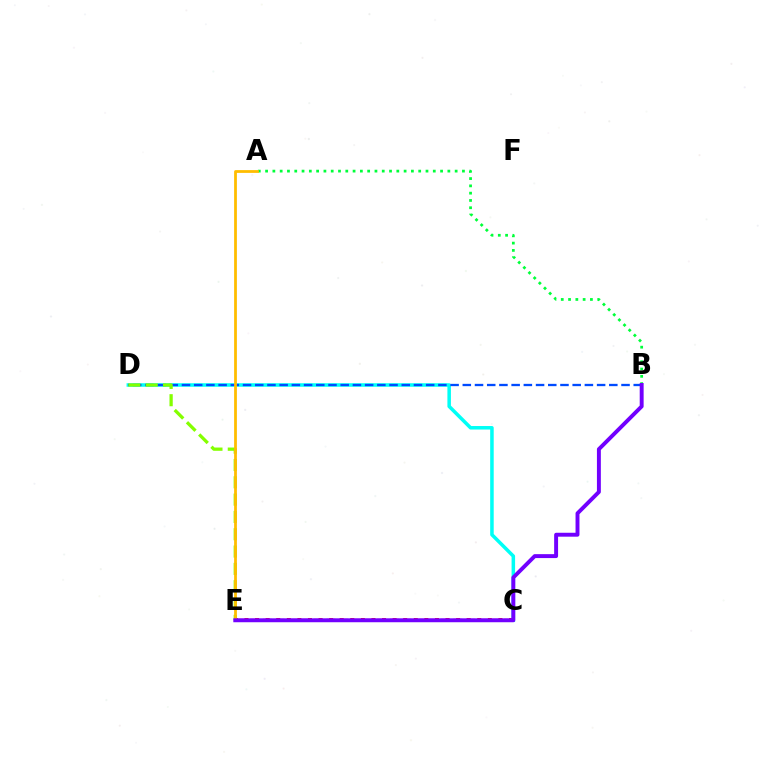{('C', 'D'): [{'color': '#00fff6', 'line_style': 'solid', 'thickness': 2.53}], ('C', 'E'): [{'color': '#ff0000', 'line_style': 'dotted', 'thickness': 2.87}, {'color': '#ff00cf', 'line_style': 'dashed', 'thickness': 1.72}], ('B', 'D'): [{'color': '#004bff', 'line_style': 'dashed', 'thickness': 1.66}], ('A', 'B'): [{'color': '#00ff39', 'line_style': 'dotted', 'thickness': 1.98}], ('D', 'E'): [{'color': '#84ff00', 'line_style': 'dashed', 'thickness': 2.35}], ('A', 'E'): [{'color': '#ffbd00', 'line_style': 'solid', 'thickness': 2.0}], ('B', 'E'): [{'color': '#7200ff', 'line_style': 'solid', 'thickness': 2.82}]}